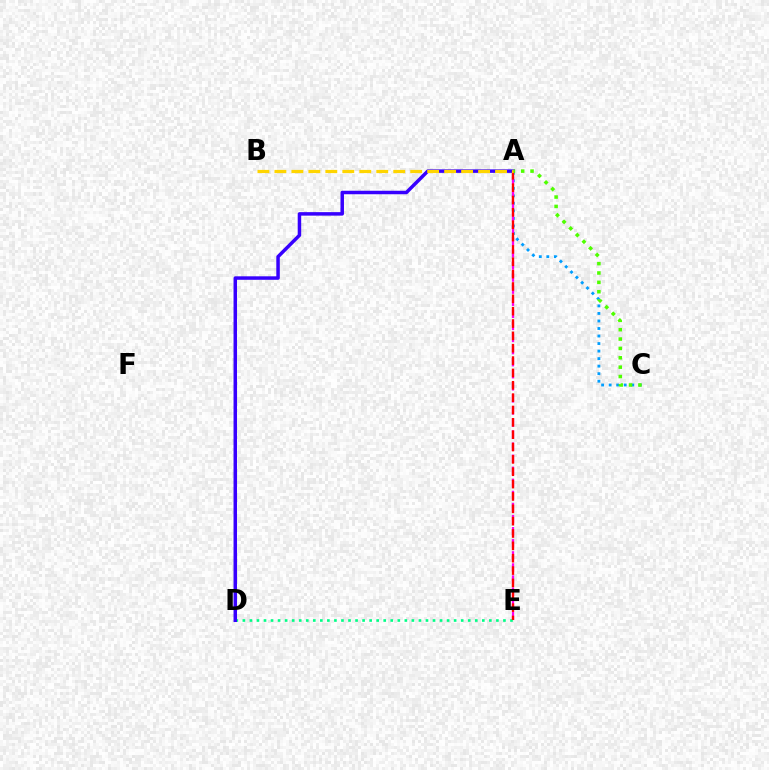{('A', 'C'): [{'color': '#009eff', 'line_style': 'dotted', 'thickness': 2.05}, {'color': '#4fff00', 'line_style': 'dotted', 'thickness': 2.54}], ('A', 'E'): [{'color': '#ff00ed', 'line_style': 'dashed', 'thickness': 1.64}, {'color': '#ff0000', 'line_style': 'dashed', 'thickness': 1.68}], ('D', 'E'): [{'color': '#00ff86', 'line_style': 'dotted', 'thickness': 1.91}], ('A', 'D'): [{'color': '#3700ff', 'line_style': 'solid', 'thickness': 2.51}], ('A', 'B'): [{'color': '#ffd500', 'line_style': 'dashed', 'thickness': 2.31}]}